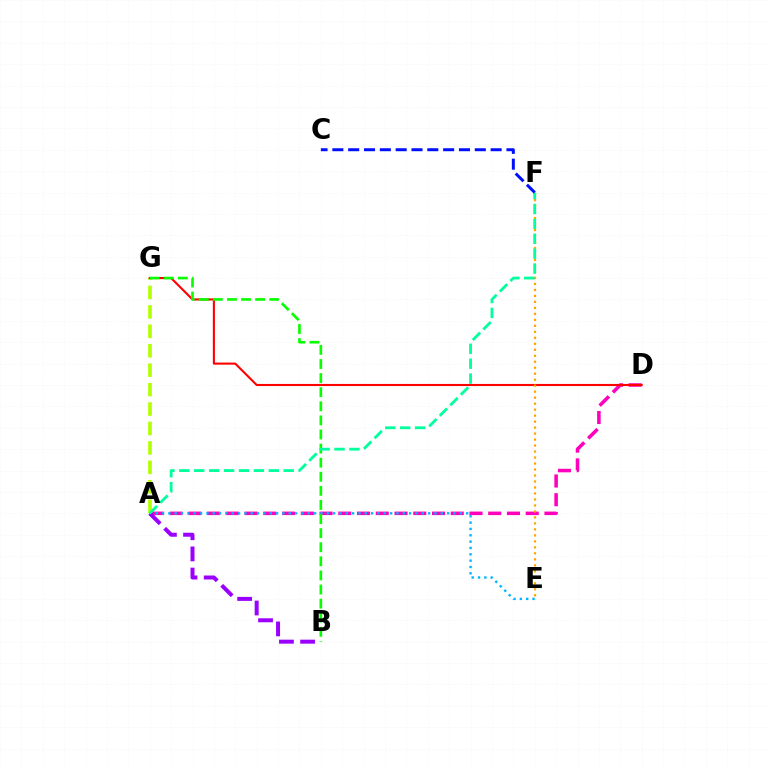{('A', 'G'): [{'color': '#b3ff00', 'line_style': 'dashed', 'thickness': 2.64}], ('A', 'D'): [{'color': '#ff00bd', 'line_style': 'dashed', 'thickness': 2.55}], ('D', 'G'): [{'color': '#ff0000', 'line_style': 'solid', 'thickness': 1.52}], ('E', 'F'): [{'color': '#ffa500', 'line_style': 'dotted', 'thickness': 1.63}], ('A', 'E'): [{'color': '#00b5ff', 'line_style': 'dotted', 'thickness': 1.72}], ('B', 'G'): [{'color': '#08ff00', 'line_style': 'dashed', 'thickness': 1.91}], ('A', 'B'): [{'color': '#9b00ff', 'line_style': 'dashed', 'thickness': 2.87}], ('A', 'F'): [{'color': '#00ff9d', 'line_style': 'dashed', 'thickness': 2.03}], ('C', 'F'): [{'color': '#0010ff', 'line_style': 'dashed', 'thickness': 2.15}]}